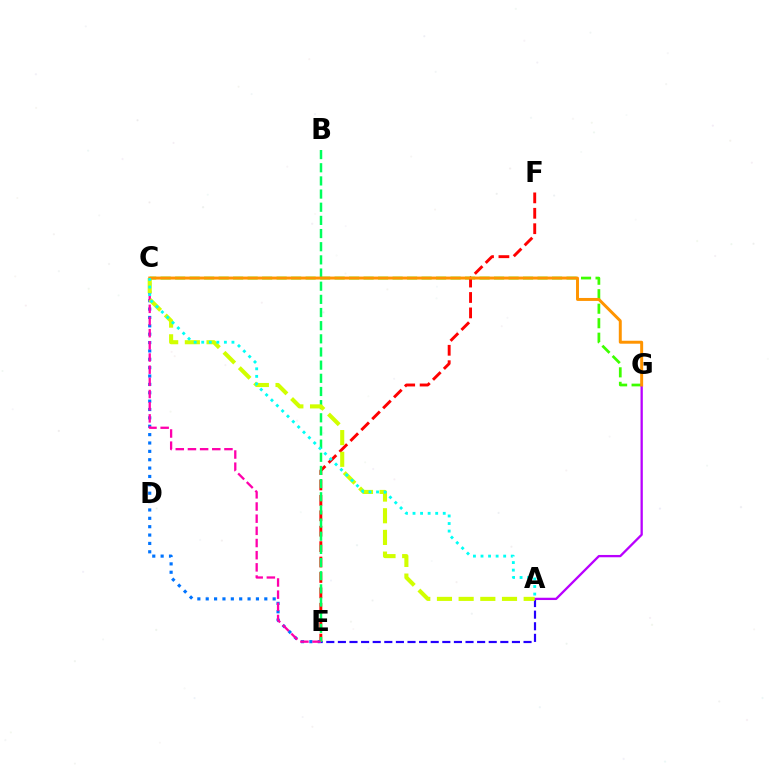{('C', 'G'): [{'color': '#3dff00', 'line_style': 'dashed', 'thickness': 1.97}, {'color': '#ff9400', 'line_style': 'solid', 'thickness': 2.13}], ('E', 'F'): [{'color': '#ff0000', 'line_style': 'dashed', 'thickness': 2.09}], ('C', 'E'): [{'color': '#0074ff', 'line_style': 'dotted', 'thickness': 2.27}, {'color': '#ff00ac', 'line_style': 'dashed', 'thickness': 1.65}], ('A', 'E'): [{'color': '#2500ff', 'line_style': 'dashed', 'thickness': 1.58}], ('B', 'E'): [{'color': '#00ff5c', 'line_style': 'dashed', 'thickness': 1.79}], ('A', 'G'): [{'color': '#b900ff', 'line_style': 'solid', 'thickness': 1.66}], ('A', 'C'): [{'color': '#d1ff00', 'line_style': 'dashed', 'thickness': 2.95}, {'color': '#00fff6', 'line_style': 'dotted', 'thickness': 2.05}]}